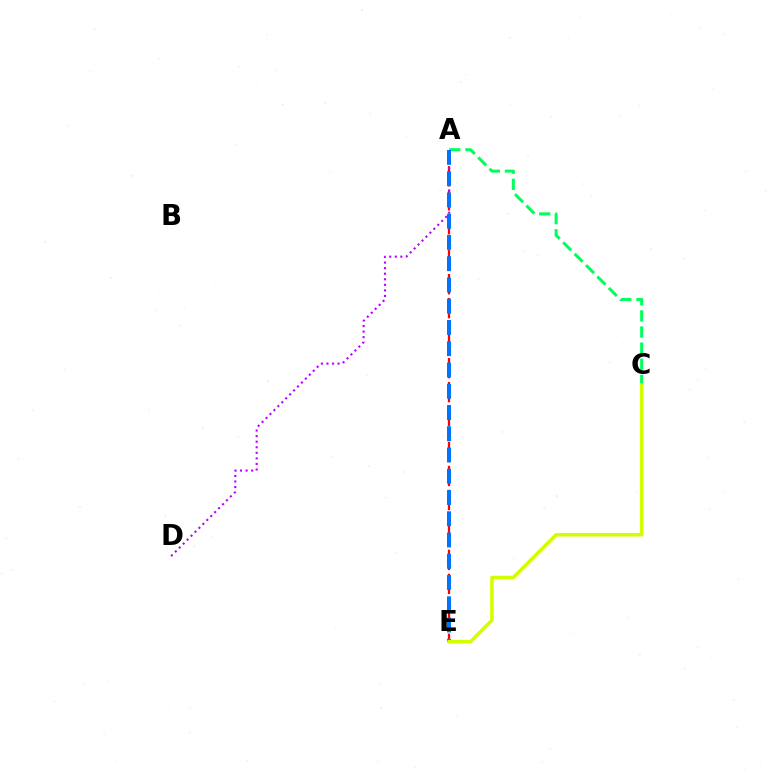{('A', 'E'): [{'color': '#ff0000', 'line_style': 'dashed', 'thickness': 1.63}, {'color': '#0074ff', 'line_style': 'dashed', 'thickness': 2.89}], ('A', 'C'): [{'color': '#00ff5c', 'line_style': 'dashed', 'thickness': 2.19}], ('A', 'D'): [{'color': '#b900ff', 'line_style': 'dotted', 'thickness': 1.51}], ('C', 'E'): [{'color': '#d1ff00', 'line_style': 'solid', 'thickness': 2.56}]}